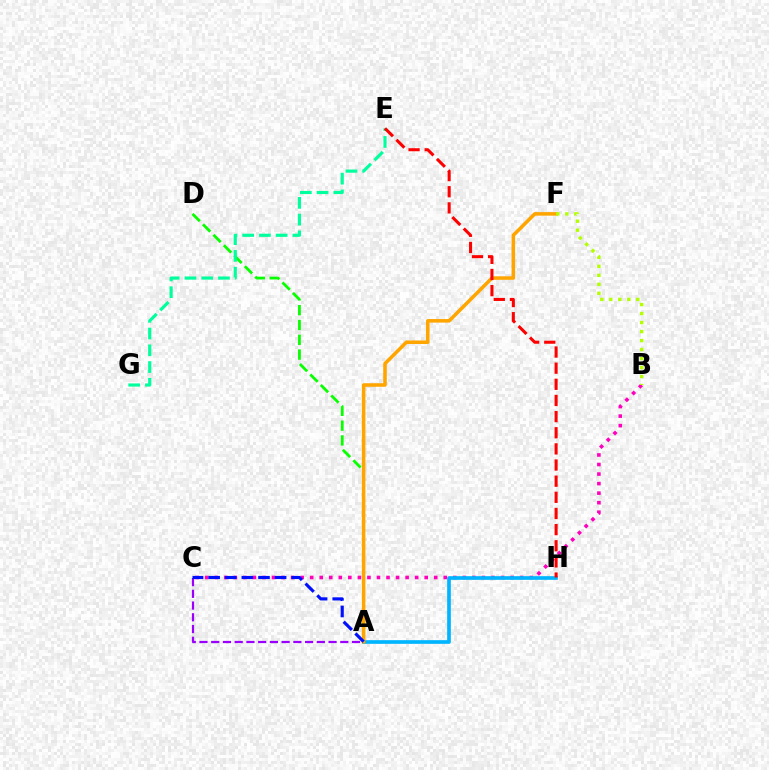{('A', 'D'): [{'color': '#08ff00', 'line_style': 'dashed', 'thickness': 2.01}], ('A', 'C'): [{'color': '#9b00ff', 'line_style': 'dashed', 'thickness': 1.59}, {'color': '#0010ff', 'line_style': 'dashed', 'thickness': 2.26}], ('B', 'C'): [{'color': '#ff00bd', 'line_style': 'dotted', 'thickness': 2.59}], ('A', 'H'): [{'color': '#00b5ff', 'line_style': 'solid', 'thickness': 2.64}], ('A', 'F'): [{'color': '#ffa500', 'line_style': 'solid', 'thickness': 2.55}], ('B', 'F'): [{'color': '#b3ff00', 'line_style': 'dotted', 'thickness': 2.45}], ('E', 'G'): [{'color': '#00ff9d', 'line_style': 'dashed', 'thickness': 2.27}], ('E', 'H'): [{'color': '#ff0000', 'line_style': 'dashed', 'thickness': 2.19}]}